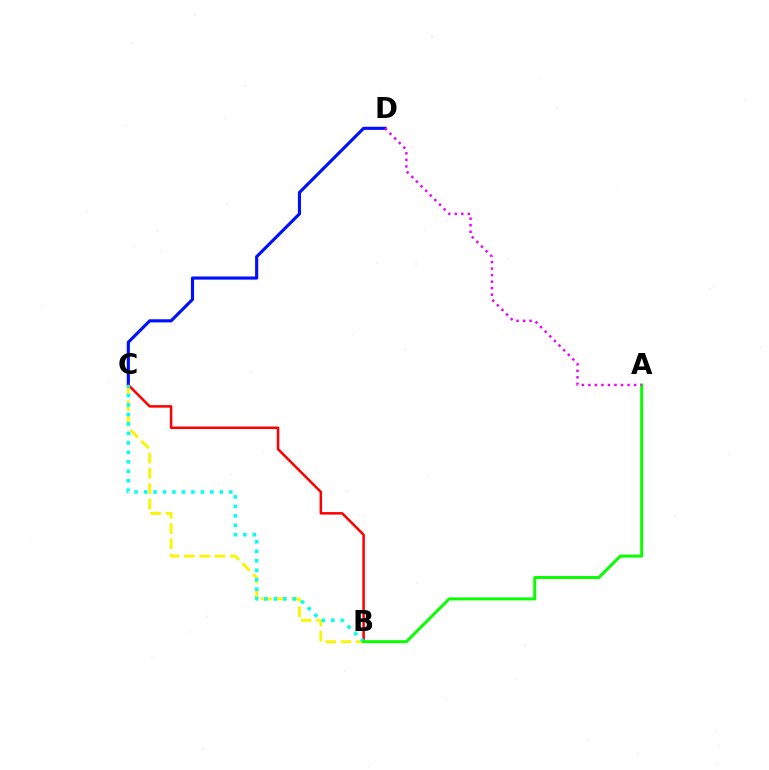{('B', 'C'): [{'color': '#fcf500', 'line_style': 'dashed', 'thickness': 2.08}, {'color': '#ff0000', 'line_style': 'solid', 'thickness': 1.81}, {'color': '#00fff6', 'line_style': 'dotted', 'thickness': 2.57}], ('C', 'D'): [{'color': '#0010ff', 'line_style': 'solid', 'thickness': 2.26}], ('A', 'B'): [{'color': '#08ff00', 'line_style': 'solid', 'thickness': 2.14}], ('A', 'D'): [{'color': '#ee00ff', 'line_style': 'dotted', 'thickness': 1.77}]}